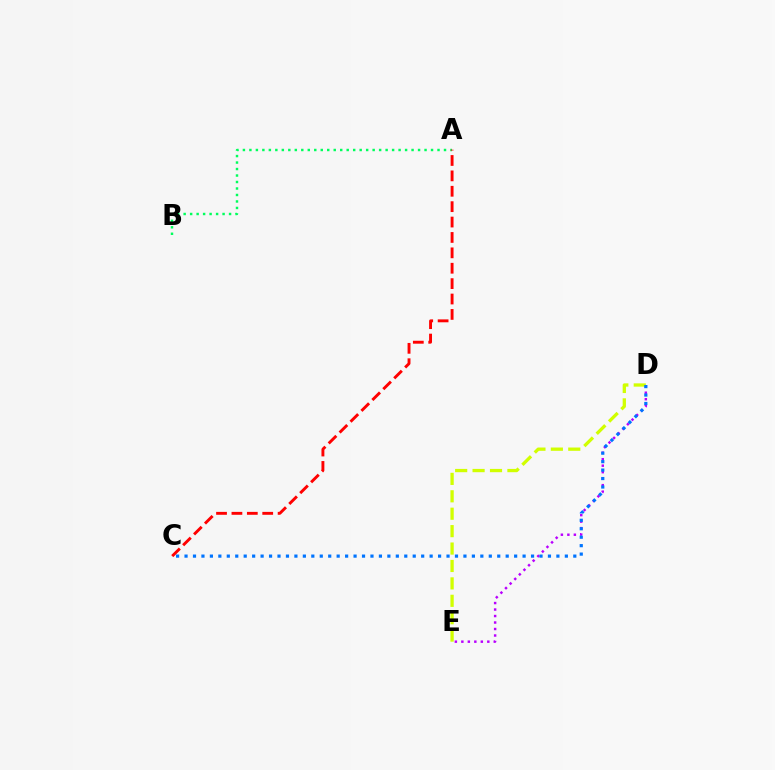{('A', 'B'): [{'color': '#00ff5c', 'line_style': 'dotted', 'thickness': 1.76}], ('D', 'E'): [{'color': '#b900ff', 'line_style': 'dotted', 'thickness': 1.76}, {'color': '#d1ff00', 'line_style': 'dashed', 'thickness': 2.37}], ('C', 'D'): [{'color': '#0074ff', 'line_style': 'dotted', 'thickness': 2.3}], ('A', 'C'): [{'color': '#ff0000', 'line_style': 'dashed', 'thickness': 2.09}]}